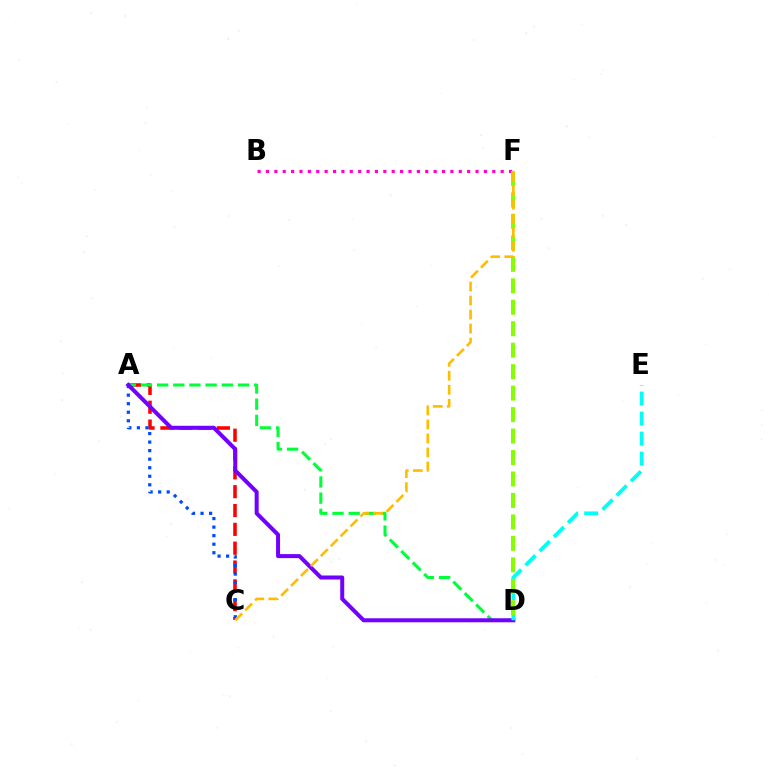{('A', 'C'): [{'color': '#ff0000', 'line_style': 'dashed', 'thickness': 2.56}, {'color': '#004bff', 'line_style': 'dotted', 'thickness': 2.32}], ('A', 'D'): [{'color': '#00ff39', 'line_style': 'dashed', 'thickness': 2.2}, {'color': '#7200ff', 'line_style': 'solid', 'thickness': 2.89}], ('B', 'F'): [{'color': '#ff00cf', 'line_style': 'dotted', 'thickness': 2.28}], ('D', 'E'): [{'color': '#00fff6', 'line_style': 'dashed', 'thickness': 2.72}], ('D', 'F'): [{'color': '#84ff00', 'line_style': 'dashed', 'thickness': 2.92}], ('C', 'F'): [{'color': '#ffbd00', 'line_style': 'dashed', 'thickness': 1.9}]}